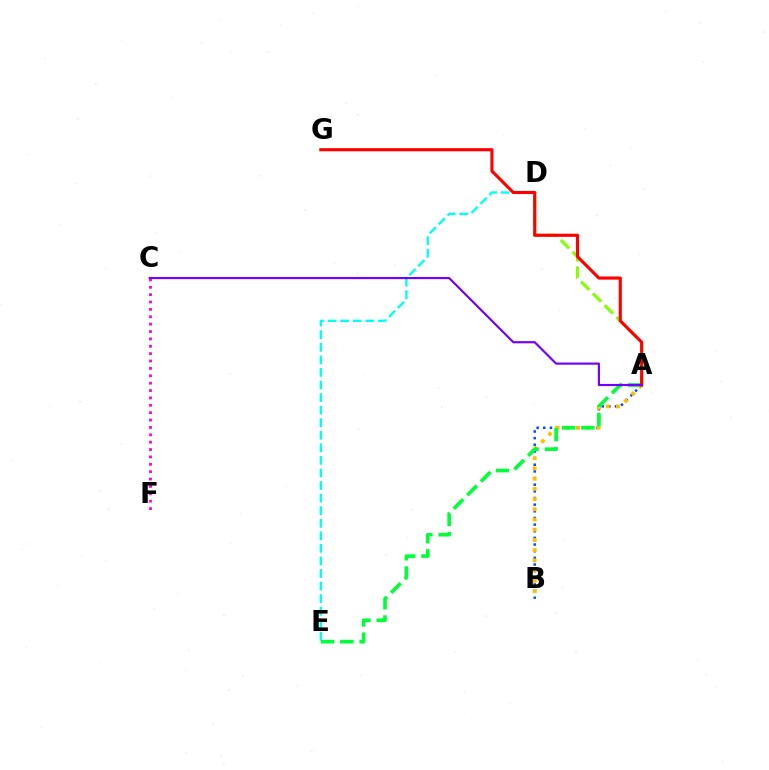{('D', 'E'): [{'color': '#00fff6', 'line_style': 'dashed', 'thickness': 1.71}], ('A', 'B'): [{'color': '#004bff', 'line_style': 'dotted', 'thickness': 1.81}, {'color': '#ffbd00', 'line_style': 'dotted', 'thickness': 2.78}], ('C', 'F'): [{'color': '#ff00cf', 'line_style': 'dotted', 'thickness': 2.0}], ('A', 'D'): [{'color': '#84ff00', 'line_style': 'dashed', 'thickness': 2.27}], ('A', 'E'): [{'color': '#00ff39', 'line_style': 'dashed', 'thickness': 2.62}], ('A', 'G'): [{'color': '#ff0000', 'line_style': 'solid', 'thickness': 2.25}], ('A', 'C'): [{'color': '#7200ff', 'line_style': 'solid', 'thickness': 1.56}]}